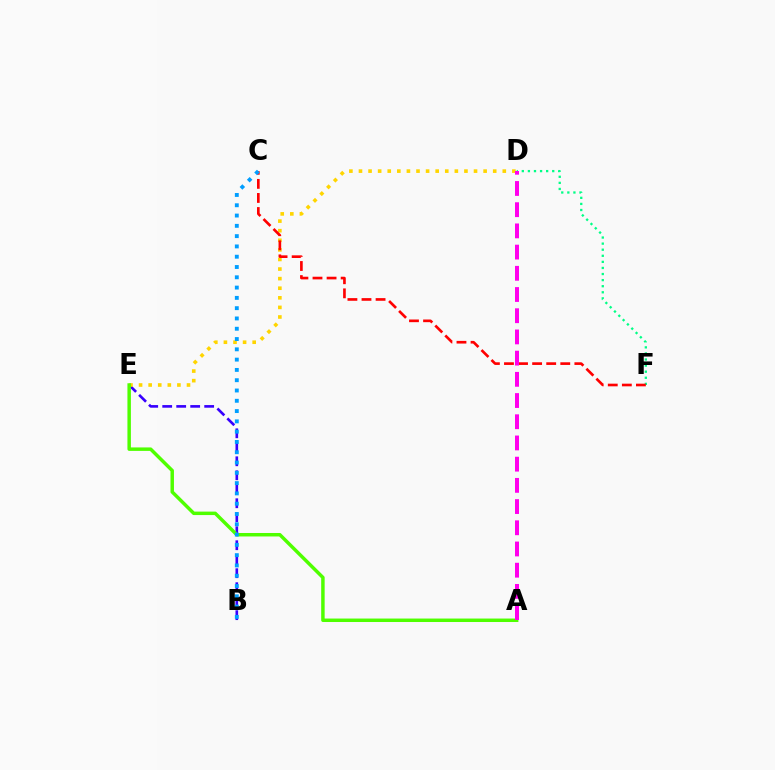{('B', 'E'): [{'color': '#3700ff', 'line_style': 'dashed', 'thickness': 1.9}], ('D', 'F'): [{'color': '#00ff86', 'line_style': 'dotted', 'thickness': 1.65}], ('D', 'E'): [{'color': '#ffd500', 'line_style': 'dotted', 'thickness': 2.61}], ('A', 'E'): [{'color': '#4fff00', 'line_style': 'solid', 'thickness': 2.5}], ('C', 'F'): [{'color': '#ff0000', 'line_style': 'dashed', 'thickness': 1.91}], ('B', 'C'): [{'color': '#009eff', 'line_style': 'dotted', 'thickness': 2.8}], ('A', 'D'): [{'color': '#ff00ed', 'line_style': 'dashed', 'thickness': 2.88}]}